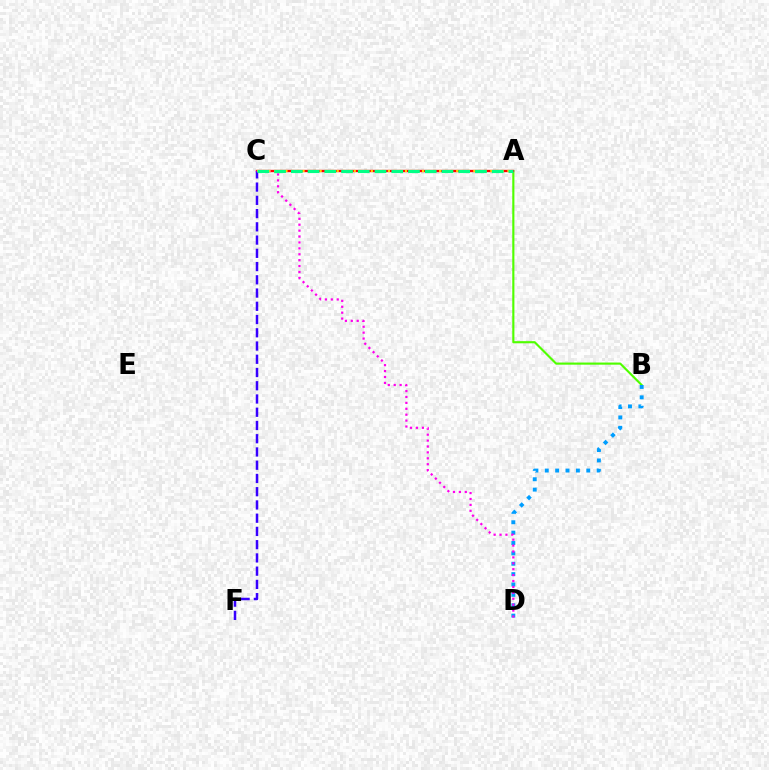{('A', 'B'): [{'color': '#4fff00', 'line_style': 'solid', 'thickness': 1.54}], ('A', 'C'): [{'color': '#ff0000', 'line_style': 'solid', 'thickness': 1.69}, {'color': '#ffd500', 'line_style': 'dotted', 'thickness': 1.55}, {'color': '#00ff86', 'line_style': 'dashed', 'thickness': 2.27}], ('B', 'D'): [{'color': '#009eff', 'line_style': 'dotted', 'thickness': 2.82}], ('C', 'F'): [{'color': '#3700ff', 'line_style': 'dashed', 'thickness': 1.8}], ('C', 'D'): [{'color': '#ff00ed', 'line_style': 'dotted', 'thickness': 1.61}]}